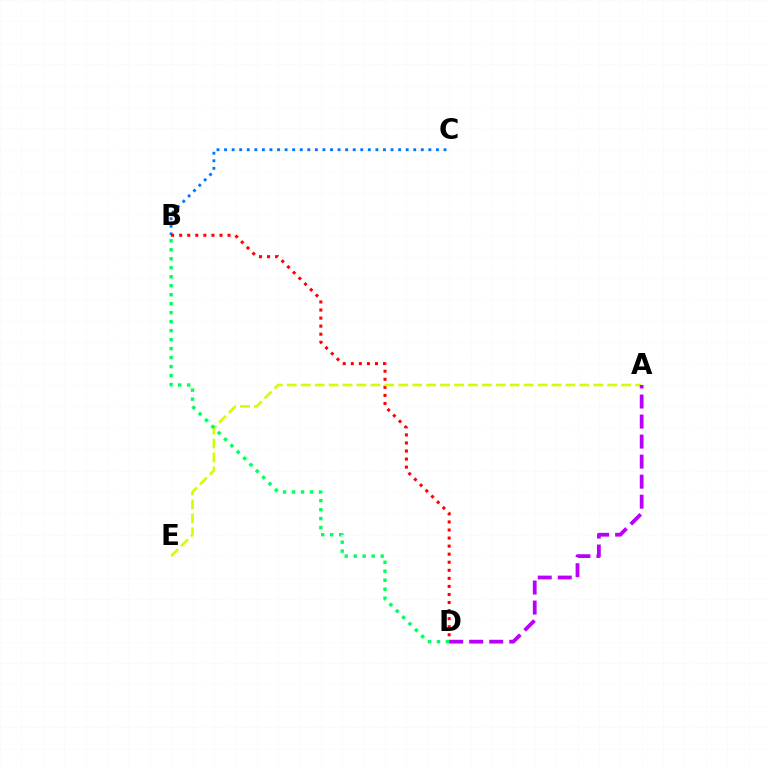{('B', 'C'): [{'color': '#0074ff', 'line_style': 'dotted', 'thickness': 2.06}], ('B', 'D'): [{'color': '#ff0000', 'line_style': 'dotted', 'thickness': 2.19}, {'color': '#00ff5c', 'line_style': 'dotted', 'thickness': 2.44}], ('A', 'E'): [{'color': '#d1ff00', 'line_style': 'dashed', 'thickness': 1.89}], ('A', 'D'): [{'color': '#b900ff', 'line_style': 'dashed', 'thickness': 2.72}]}